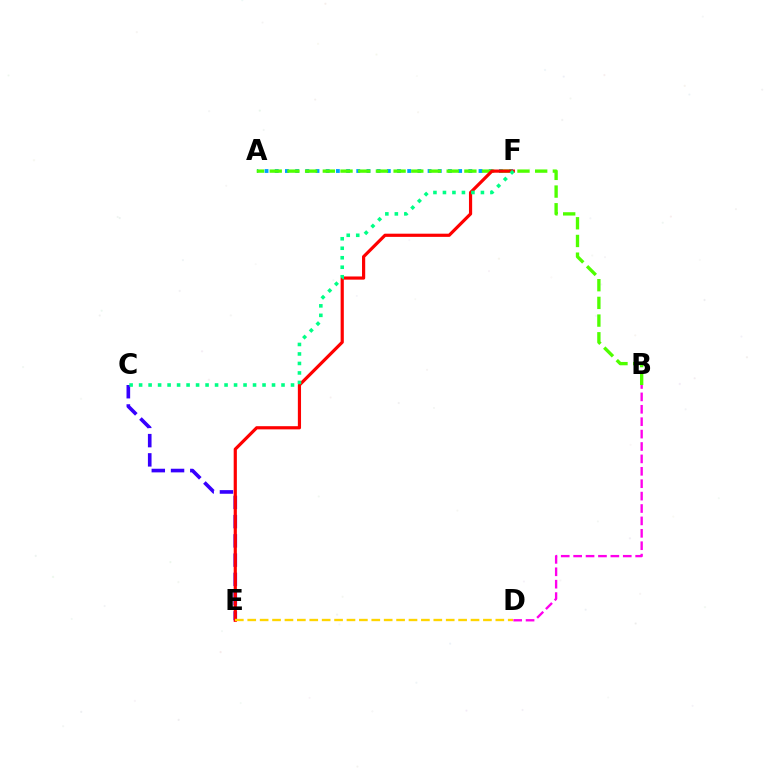{('A', 'F'): [{'color': '#009eff', 'line_style': 'dotted', 'thickness': 2.77}], ('C', 'E'): [{'color': '#3700ff', 'line_style': 'dashed', 'thickness': 2.62}], ('A', 'B'): [{'color': '#4fff00', 'line_style': 'dashed', 'thickness': 2.4}], ('B', 'D'): [{'color': '#ff00ed', 'line_style': 'dashed', 'thickness': 1.68}], ('E', 'F'): [{'color': '#ff0000', 'line_style': 'solid', 'thickness': 2.29}], ('C', 'F'): [{'color': '#00ff86', 'line_style': 'dotted', 'thickness': 2.58}], ('D', 'E'): [{'color': '#ffd500', 'line_style': 'dashed', 'thickness': 1.69}]}